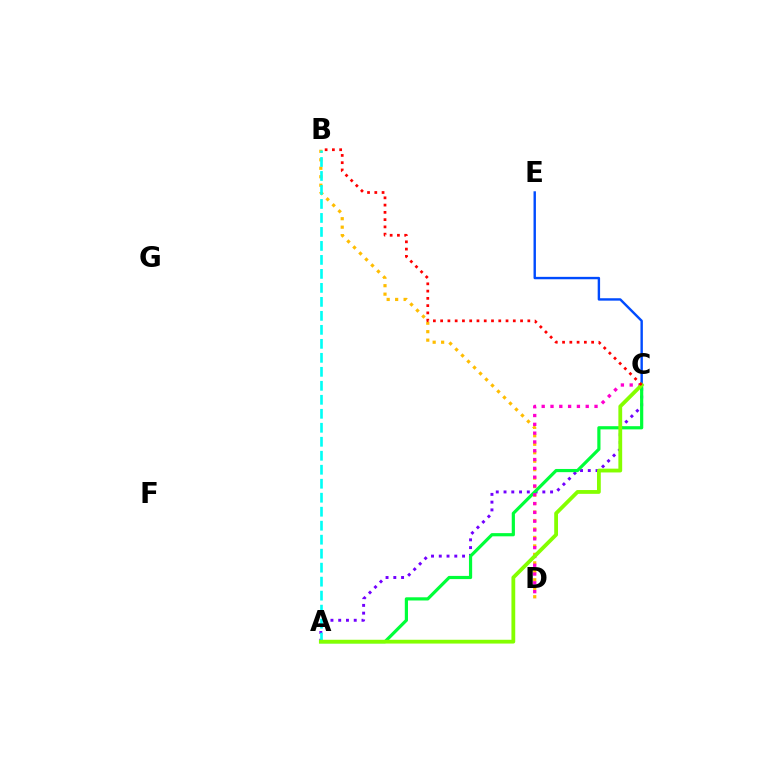{('B', 'D'): [{'color': '#ffbd00', 'line_style': 'dotted', 'thickness': 2.3}], ('A', 'C'): [{'color': '#7200ff', 'line_style': 'dotted', 'thickness': 2.11}, {'color': '#00ff39', 'line_style': 'solid', 'thickness': 2.3}, {'color': '#84ff00', 'line_style': 'solid', 'thickness': 2.73}], ('A', 'B'): [{'color': '#00fff6', 'line_style': 'dashed', 'thickness': 1.9}], ('C', 'E'): [{'color': '#004bff', 'line_style': 'solid', 'thickness': 1.73}], ('C', 'D'): [{'color': '#ff00cf', 'line_style': 'dotted', 'thickness': 2.39}], ('B', 'C'): [{'color': '#ff0000', 'line_style': 'dotted', 'thickness': 1.97}]}